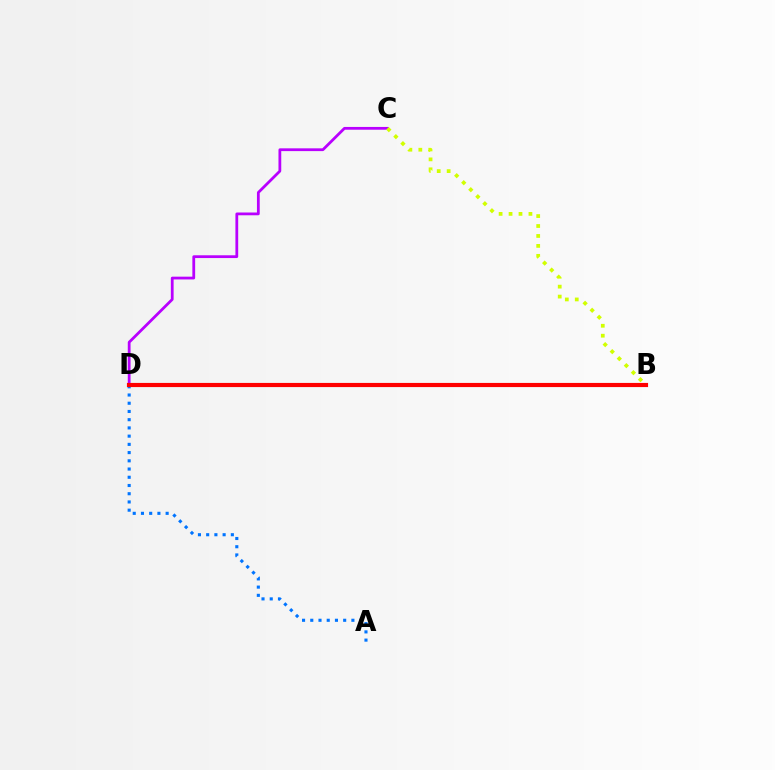{('C', 'D'): [{'color': '#b900ff', 'line_style': 'solid', 'thickness': 2.0}], ('B', 'D'): [{'color': '#00ff5c', 'line_style': 'dotted', 'thickness': 2.05}, {'color': '#ff0000', 'line_style': 'solid', 'thickness': 2.99}], ('A', 'D'): [{'color': '#0074ff', 'line_style': 'dotted', 'thickness': 2.23}], ('B', 'C'): [{'color': '#d1ff00', 'line_style': 'dotted', 'thickness': 2.7}]}